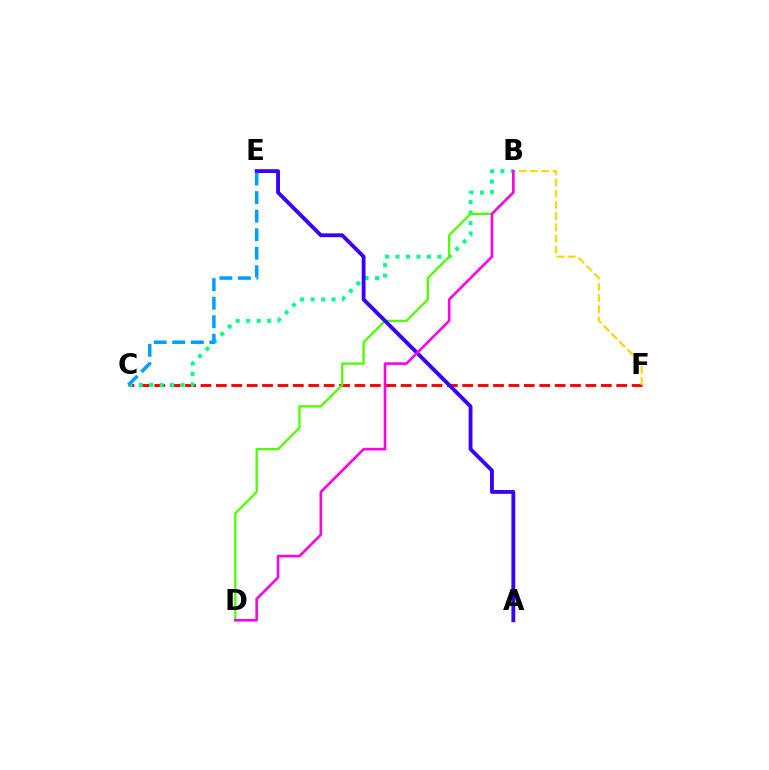{('C', 'F'): [{'color': '#ff0000', 'line_style': 'dashed', 'thickness': 2.09}], ('B', 'F'): [{'color': '#ffd500', 'line_style': 'dashed', 'thickness': 1.52}], ('B', 'C'): [{'color': '#00ff86', 'line_style': 'dotted', 'thickness': 2.84}], ('B', 'D'): [{'color': '#4fff00', 'line_style': 'solid', 'thickness': 1.64}, {'color': '#ff00ed', 'line_style': 'solid', 'thickness': 1.88}], ('A', 'E'): [{'color': '#3700ff', 'line_style': 'solid', 'thickness': 2.76}], ('C', 'E'): [{'color': '#009eff', 'line_style': 'dashed', 'thickness': 2.52}]}